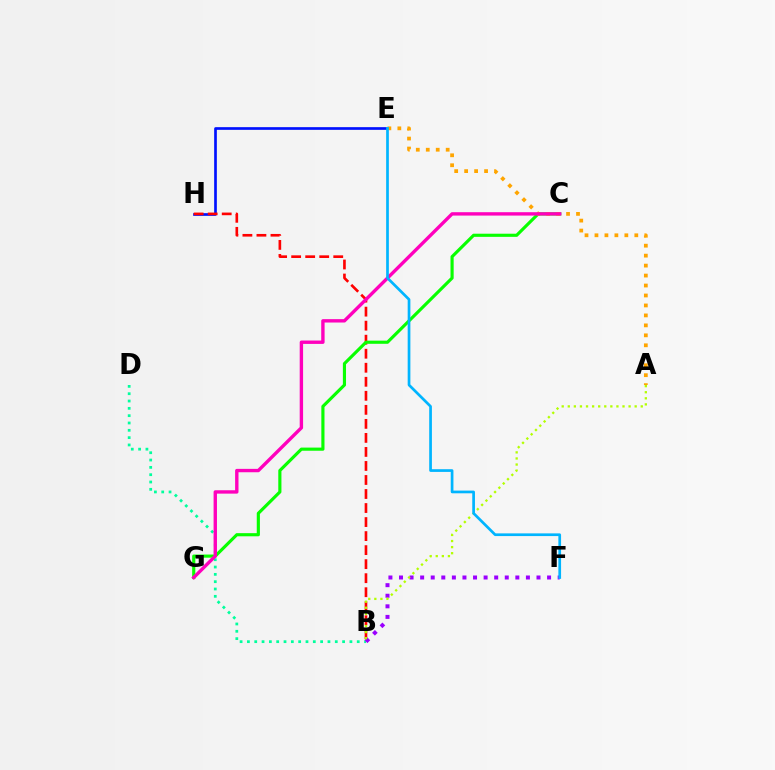{('E', 'H'): [{'color': '#0010ff', 'line_style': 'solid', 'thickness': 1.93}], ('B', 'H'): [{'color': '#ff0000', 'line_style': 'dashed', 'thickness': 1.91}], ('C', 'G'): [{'color': '#08ff00', 'line_style': 'solid', 'thickness': 2.26}, {'color': '#ff00bd', 'line_style': 'solid', 'thickness': 2.43}], ('A', 'E'): [{'color': '#ffa500', 'line_style': 'dotted', 'thickness': 2.71}], ('B', 'D'): [{'color': '#00ff9d', 'line_style': 'dotted', 'thickness': 1.99}], ('B', 'F'): [{'color': '#9b00ff', 'line_style': 'dotted', 'thickness': 2.87}], ('A', 'B'): [{'color': '#b3ff00', 'line_style': 'dotted', 'thickness': 1.65}], ('E', 'F'): [{'color': '#00b5ff', 'line_style': 'solid', 'thickness': 1.94}]}